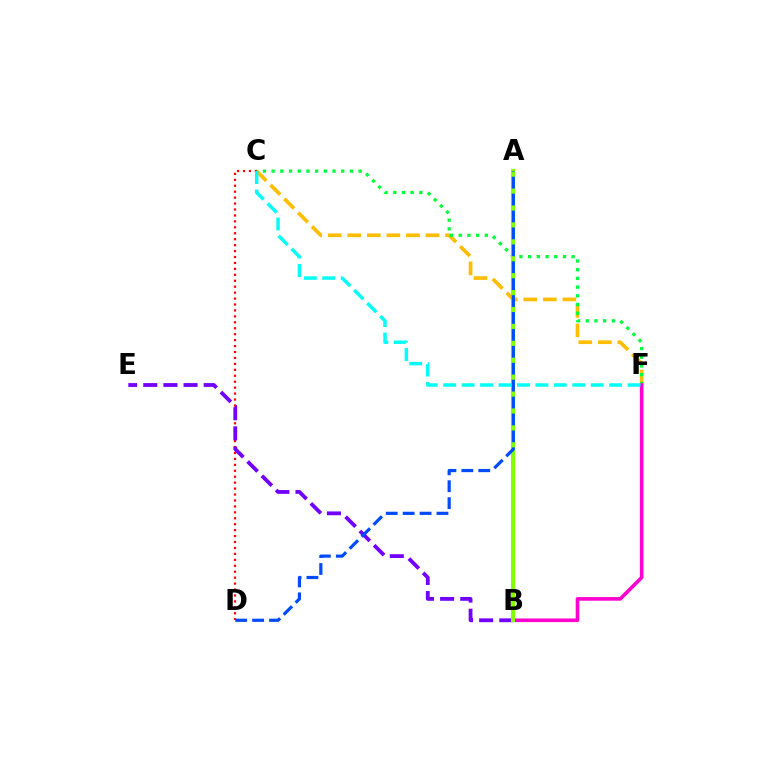{('C', 'F'): [{'color': '#ffbd00', 'line_style': 'dashed', 'thickness': 2.66}, {'color': '#00ff39', 'line_style': 'dotted', 'thickness': 2.36}, {'color': '#00fff6', 'line_style': 'dashed', 'thickness': 2.5}], ('C', 'D'): [{'color': '#ff0000', 'line_style': 'dotted', 'thickness': 1.61}], ('B', 'E'): [{'color': '#7200ff', 'line_style': 'dashed', 'thickness': 2.74}], ('B', 'F'): [{'color': '#ff00cf', 'line_style': 'solid', 'thickness': 2.61}], ('A', 'B'): [{'color': '#84ff00', 'line_style': 'solid', 'thickness': 2.93}], ('A', 'D'): [{'color': '#004bff', 'line_style': 'dashed', 'thickness': 2.3}]}